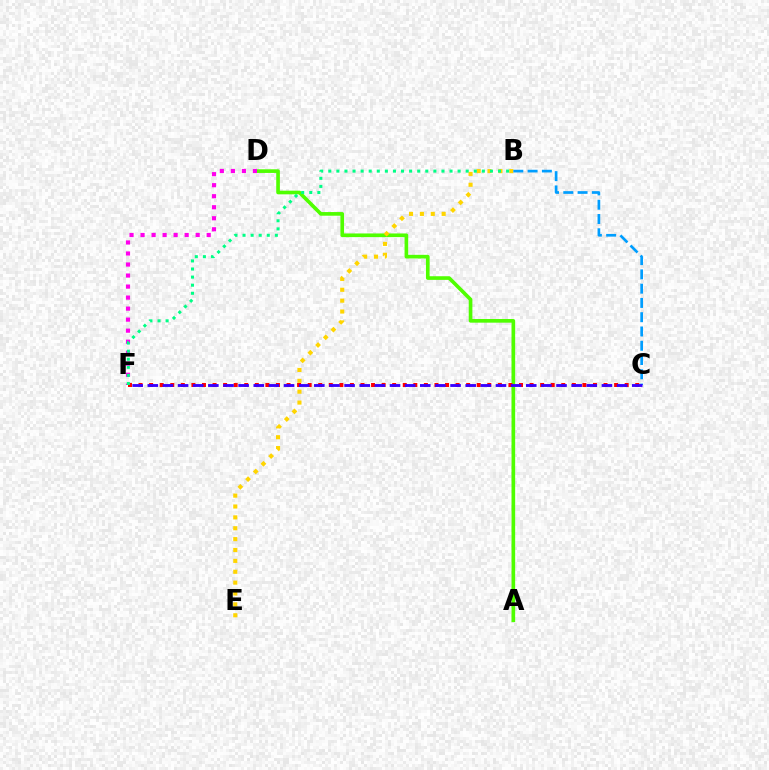{('A', 'D'): [{'color': '#4fff00', 'line_style': 'solid', 'thickness': 2.63}], ('C', 'F'): [{'color': '#ff0000', 'line_style': 'dotted', 'thickness': 2.87}, {'color': '#3700ff', 'line_style': 'dashed', 'thickness': 2.06}], ('D', 'F'): [{'color': '#ff00ed', 'line_style': 'dotted', 'thickness': 2.99}], ('B', 'E'): [{'color': '#ffd500', 'line_style': 'dotted', 'thickness': 2.95}], ('B', 'C'): [{'color': '#009eff', 'line_style': 'dashed', 'thickness': 1.94}], ('B', 'F'): [{'color': '#00ff86', 'line_style': 'dotted', 'thickness': 2.2}]}